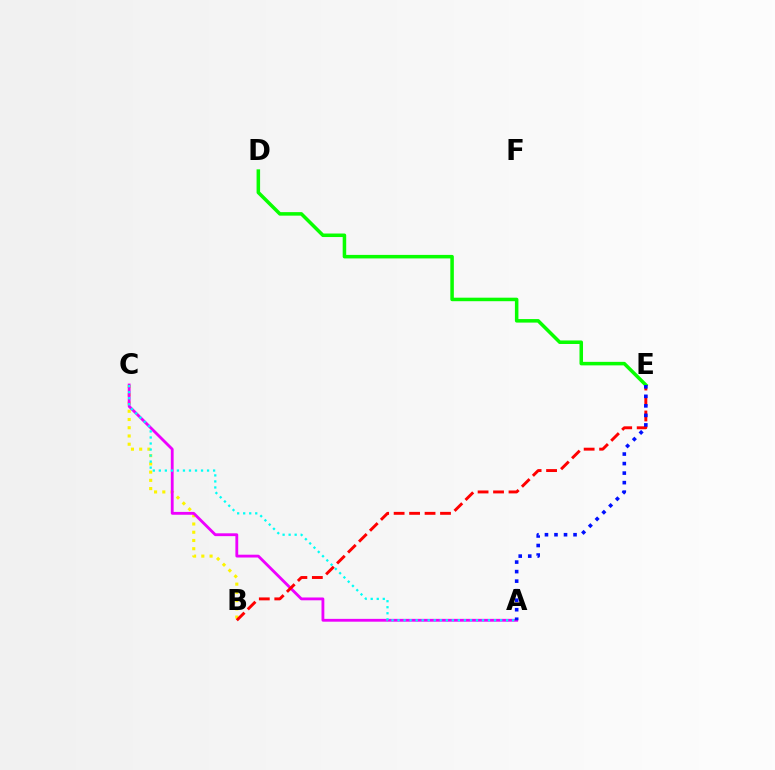{('B', 'C'): [{'color': '#fcf500', 'line_style': 'dotted', 'thickness': 2.24}], ('A', 'C'): [{'color': '#ee00ff', 'line_style': 'solid', 'thickness': 2.04}, {'color': '#00fff6', 'line_style': 'dotted', 'thickness': 1.64}], ('B', 'E'): [{'color': '#ff0000', 'line_style': 'dashed', 'thickness': 2.1}], ('D', 'E'): [{'color': '#08ff00', 'line_style': 'solid', 'thickness': 2.54}], ('A', 'E'): [{'color': '#0010ff', 'line_style': 'dotted', 'thickness': 2.59}]}